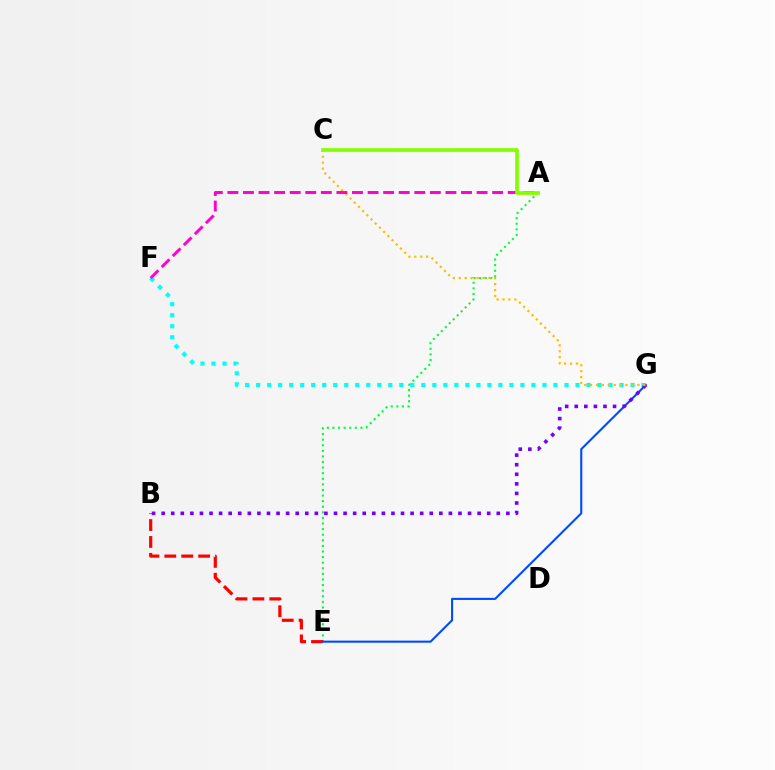{('A', 'E'): [{'color': '#00ff39', 'line_style': 'dotted', 'thickness': 1.52}], ('B', 'E'): [{'color': '#ff0000', 'line_style': 'dashed', 'thickness': 2.3}], ('F', 'G'): [{'color': '#00fff6', 'line_style': 'dotted', 'thickness': 2.99}], ('E', 'G'): [{'color': '#004bff', 'line_style': 'solid', 'thickness': 1.51}], ('B', 'G'): [{'color': '#7200ff', 'line_style': 'dotted', 'thickness': 2.6}], ('C', 'G'): [{'color': '#ffbd00', 'line_style': 'dotted', 'thickness': 1.61}], ('A', 'F'): [{'color': '#ff00cf', 'line_style': 'dashed', 'thickness': 2.12}], ('A', 'C'): [{'color': '#84ff00', 'line_style': 'solid', 'thickness': 2.67}]}